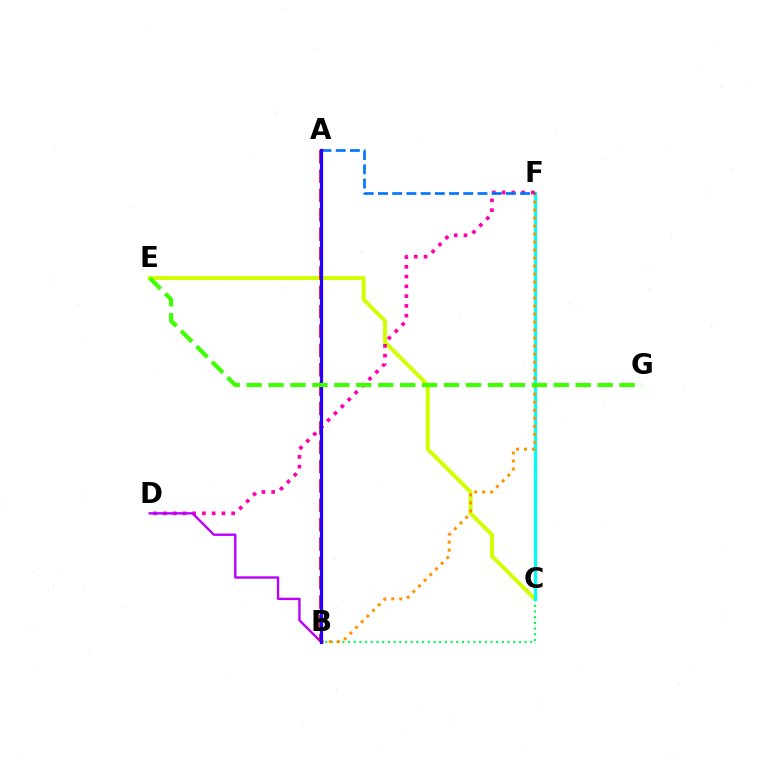{('C', 'E'): [{'color': '#d1ff00', 'line_style': 'solid', 'thickness': 2.84}], ('B', 'C'): [{'color': '#00ff5c', 'line_style': 'dotted', 'thickness': 1.55}], ('C', 'F'): [{'color': '#00fff6', 'line_style': 'solid', 'thickness': 2.37}], ('B', 'F'): [{'color': '#ff9400', 'line_style': 'dotted', 'thickness': 2.18}], ('D', 'F'): [{'color': '#ff00ac', 'line_style': 'dotted', 'thickness': 2.65}], ('B', 'D'): [{'color': '#b900ff', 'line_style': 'solid', 'thickness': 1.7}], ('A', 'F'): [{'color': '#0074ff', 'line_style': 'dashed', 'thickness': 1.93}], ('A', 'B'): [{'color': '#ff0000', 'line_style': 'dashed', 'thickness': 2.63}, {'color': '#2500ff', 'line_style': 'solid', 'thickness': 2.32}], ('E', 'G'): [{'color': '#3dff00', 'line_style': 'dashed', 'thickness': 2.98}]}